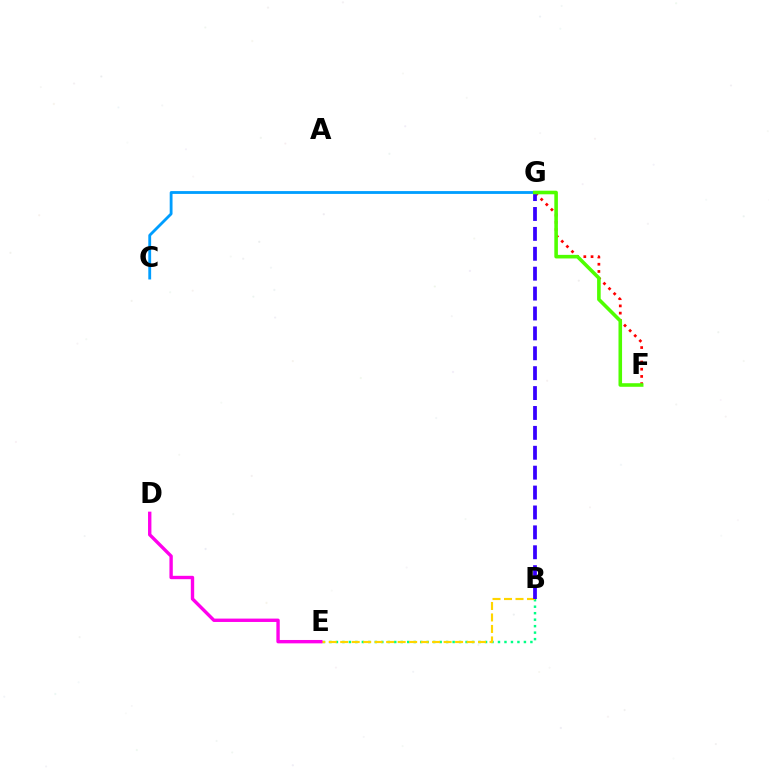{('B', 'E'): [{'color': '#00ff86', 'line_style': 'dotted', 'thickness': 1.76}, {'color': '#ffd500', 'line_style': 'dashed', 'thickness': 1.56}], ('F', 'G'): [{'color': '#ff0000', 'line_style': 'dotted', 'thickness': 1.96}, {'color': '#4fff00', 'line_style': 'solid', 'thickness': 2.58}], ('C', 'G'): [{'color': '#009eff', 'line_style': 'solid', 'thickness': 2.04}], ('B', 'G'): [{'color': '#3700ff', 'line_style': 'dashed', 'thickness': 2.7}], ('D', 'E'): [{'color': '#ff00ed', 'line_style': 'solid', 'thickness': 2.43}]}